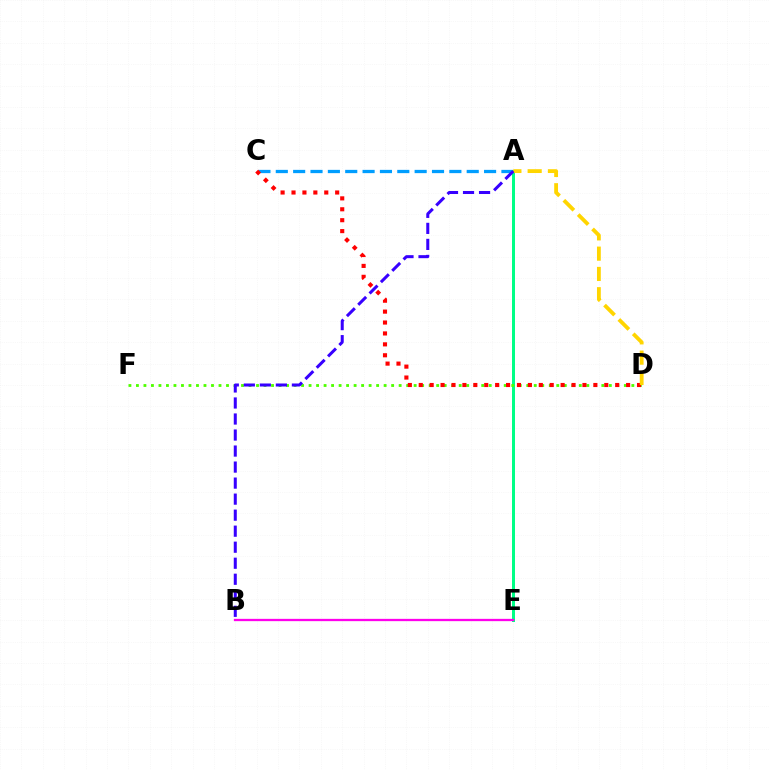{('A', 'C'): [{'color': '#009eff', 'line_style': 'dashed', 'thickness': 2.36}], ('A', 'E'): [{'color': '#00ff86', 'line_style': 'solid', 'thickness': 2.15}], ('B', 'E'): [{'color': '#ff00ed', 'line_style': 'solid', 'thickness': 1.65}], ('D', 'F'): [{'color': '#4fff00', 'line_style': 'dotted', 'thickness': 2.04}], ('C', 'D'): [{'color': '#ff0000', 'line_style': 'dotted', 'thickness': 2.97}], ('A', 'D'): [{'color': '#ffd500', 'line_style': 'dashed', 'thickness': 2.76}], ('A', 'B'): [{'color': '#3700ff', 'line_style': 'dashed', 'thickness': 2.18}]}